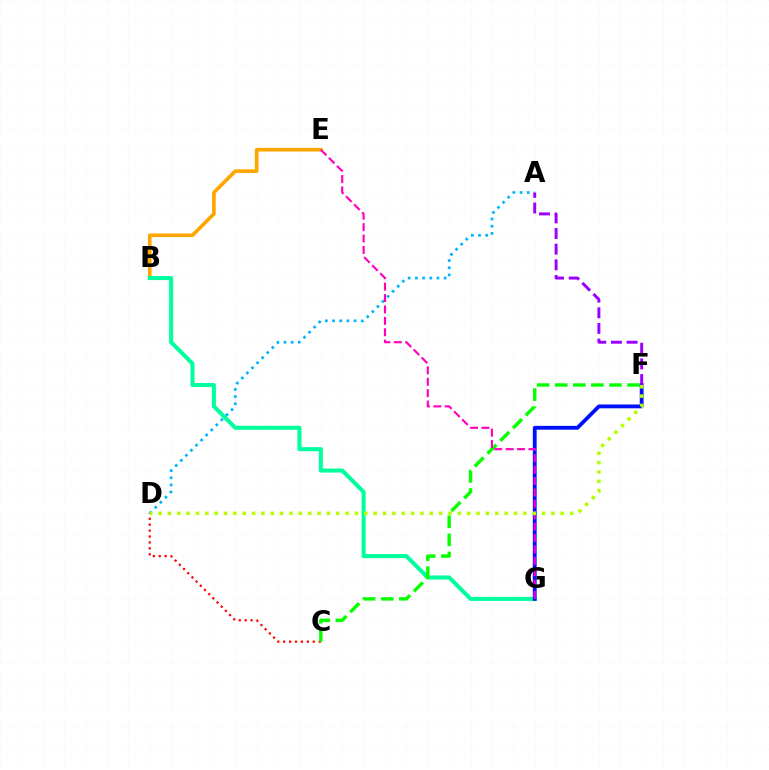{('B', 'E'): [{'color': '#ffa500', 'line_style': 'solid', 'thickness': 2.63}], ('C', 'D'): [{'color': '#ff0000', 'line_style': 'dotted', 'thickness': 1.61}], ('B', 'G'): [{'color': '#00ff9d', 'line_style': 'solid', 'thickness': 2.92}], ('A', 'D'): [{'color': '#00b5ff', 'line_style': 'dotted', 'thickness': 1.95}], ('C', 'F'): [{'color': '#08ff00', 'line_style': 'dashed', 'thickness': 2.45}], ('F', 'G'): [{'color': '#0010ff', 'line_style': 'solid', 'thickness': 2.76}], ('A', 'F'): [{'color': '#9b00ff', 'line_style': 'dashed', 'thickness': 2.13}], ('E', 'G'): [{'color': '#ff00bd', 'line_style': 'dashed', 'thickness': 1.55}], ('D', 'F'): [{'color': '#b3ff00', 'line_style': 'dotted', 'thickness': 2.54}]}